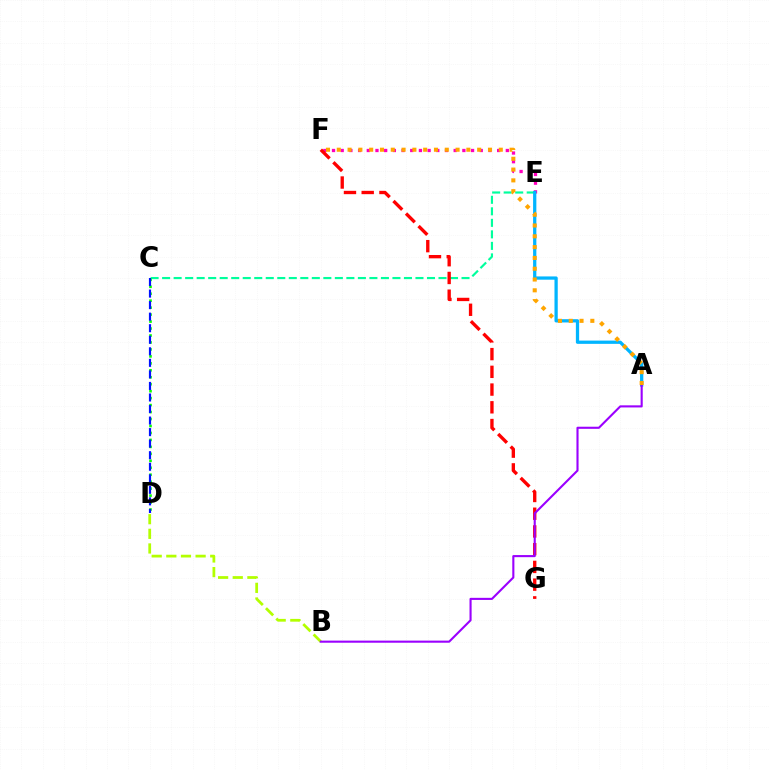{('E', 'F'): [{'color': '#ff00bd', 'line_style': 'dotted', 'thickness': 2.36}], ('C', 'E'): [{'color': '#00ff9d', 'line_style': 'dashed', 'thickness': 1.56}], ('F', 'G'): [{'color': '#ff0000', 'line_style': 'dashed', 'thickness': 2.41}], ('C', 'D'): [{'color': '#08ff00', 'line_style': 'dotted', 'thickness': 1.89}, {'color': '#0010ff', 'line_style': 'dashed', 'thickness': 1.57}], ('B', 'D'): [{'color': '#b3ff00', 'line_style': 'dashed', 'thickness': 1.99}], ('A', 'E'): [{'color': '#00b5ff', 'line_style': 'solid', 'thickness': 2.35}], ('A', 'B'): [{'color': '#9b00ff', 'line_style': 'solid', 'thickness': 1.52}], ('A', 'F'): [{'color': '#ffa500', 'line_style': 'dotted', 'thickness': 2.93}]}